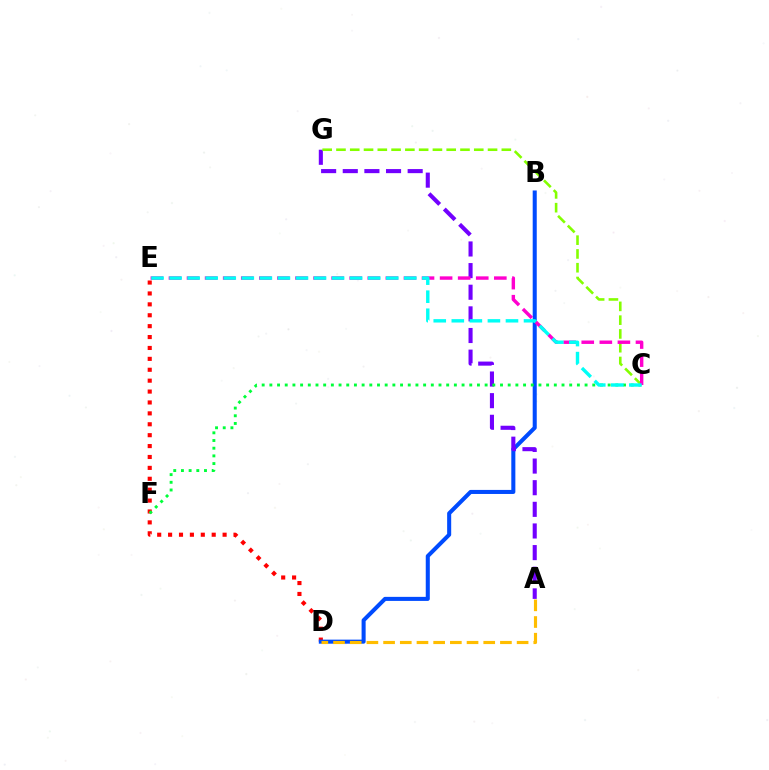{('D', 'E'): [{'color': '#ff0000', 'line_style': 'dotted', 'thickness': 2.96}], ('B', 'D'): [{'color': '#004bff', 'line_style': 'solid', 'thickness': 2.92}], ('A', 'G'): [{'color': '#7200ff', 'line_style': 'dashed', 'thickness': 2.94}], ('C', 'F'): [{'color': '#00ff39', 'line_style': 'dotted', 'thickness': 2.09}], ('C', 'G'): [{'color': '#84ff00', 'line_style': 'dashed', 'thickness': 1.87}], ('A', 'D'): [{'color': '#ffbd00', 'line_style': 'dashed', 'thickness': 2.27}], ('C', 'E'): [{'color': '#ff00cf', 'line_style': 'dashed', 'thickness': 2.46}, {'color': '#00fff6', 'line_style': 'dashed', 'thickness': 2.45}]}